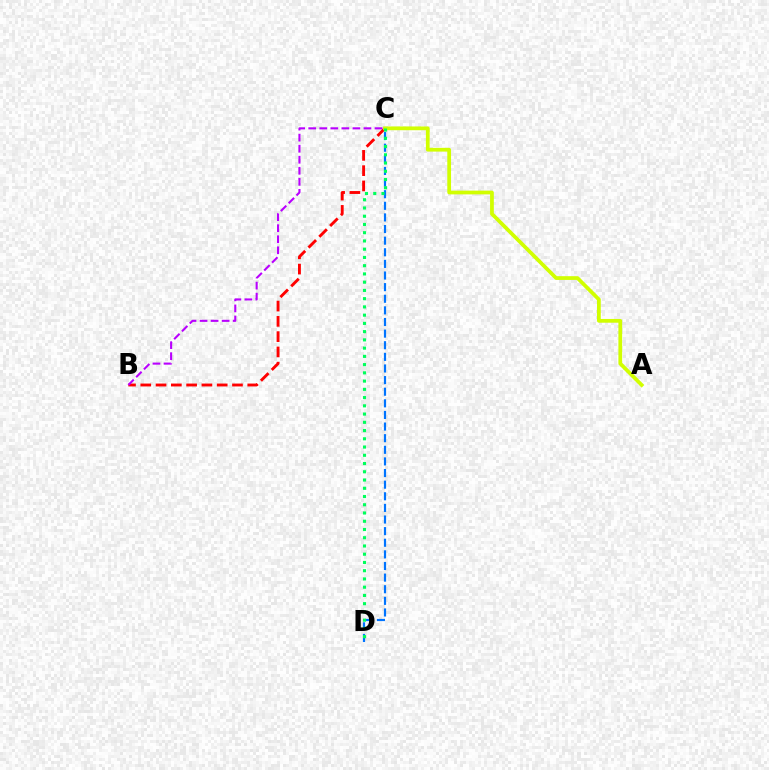{('B', 'C'): [{'color': '#ff0000', 'line_style': 'dashed', 'thickness': 2.08}, {'color': '#b900ff', 'line_style': 'dashed', 'thickness': 1.5}], ('C', 'D'): [{'color': '#0074ff', 'line_style': 'dashed', 'thickness': 1.58}, {'color': '#00ff5c', 'line_style': 'dotted', 'thickness': 2.24}], ('A', 'C'): [{'color': '#d1ff00', 'line_style': 'solid', 'thickness': 2.7}]}